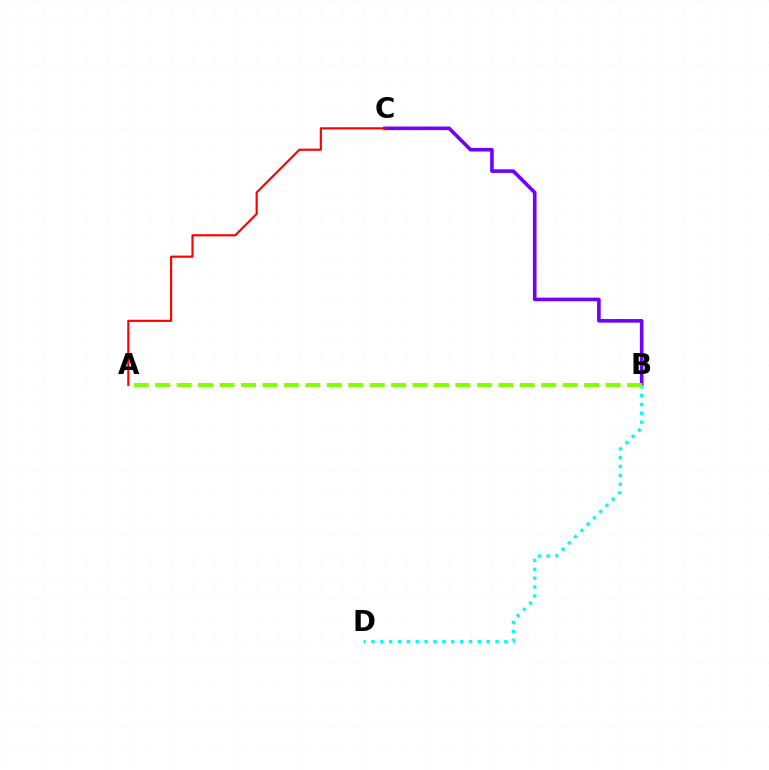{('B', 'C'): [{'color': '#7200ff', 'line_style': 'solid', 'thickness': 2.6}], ('A', 'C'): [{'color': '#ff0000', 'line_style': 'solid', 'thickness': 1.56}], ('B', 'D'): [{'color': '#00fff6', 'line_style': 'dotted', 'thickness': 2.41}], ('A', 'B'): [{'color': '#84ff00', 'line_style': 'dashed', 'thickness': 2.91}]}